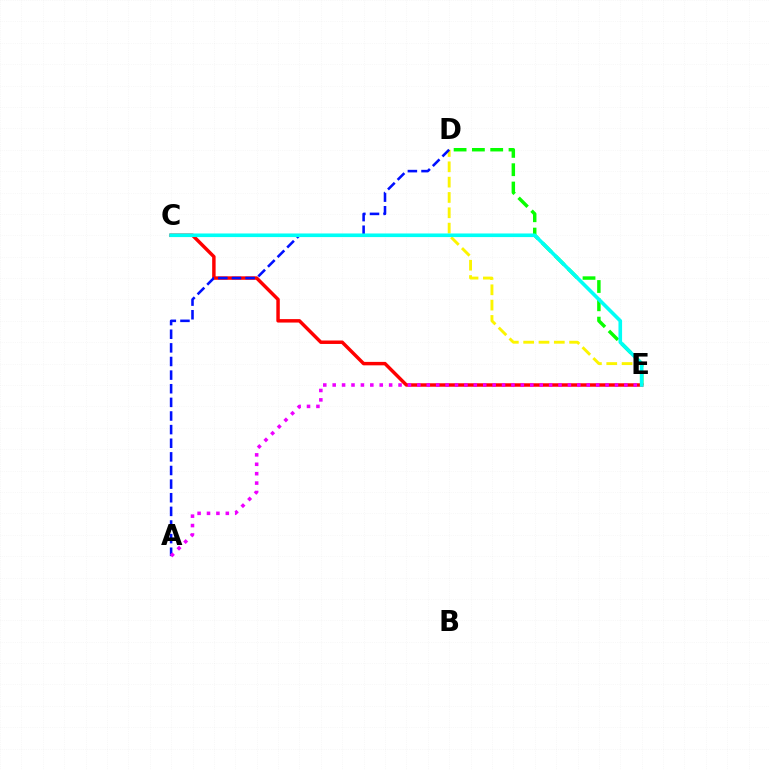{('D', 'E'): [{'color': '#08ff00', 'line_style': 'dashed', 'thickness': 2.49}, {'color': '#fcf500', 'line_style': 'dashed', 'thickness': 2.08}], ('C', 'E'): [{'color': '#ff0000', 'line_style': 'solid', 'thickness': 2.49}, {'color': '#00fff6', 'line_style': 'solid', 'thickness': 2.6}], ('A', 'D'): [{'color': '#0010ff', 'line_style': 'dashed', 'thickness': 1.85}], ('A', 'E'): [{'color': '#ee00ff', 'line_style': 'dotted', 'thickness': 2.56}]}